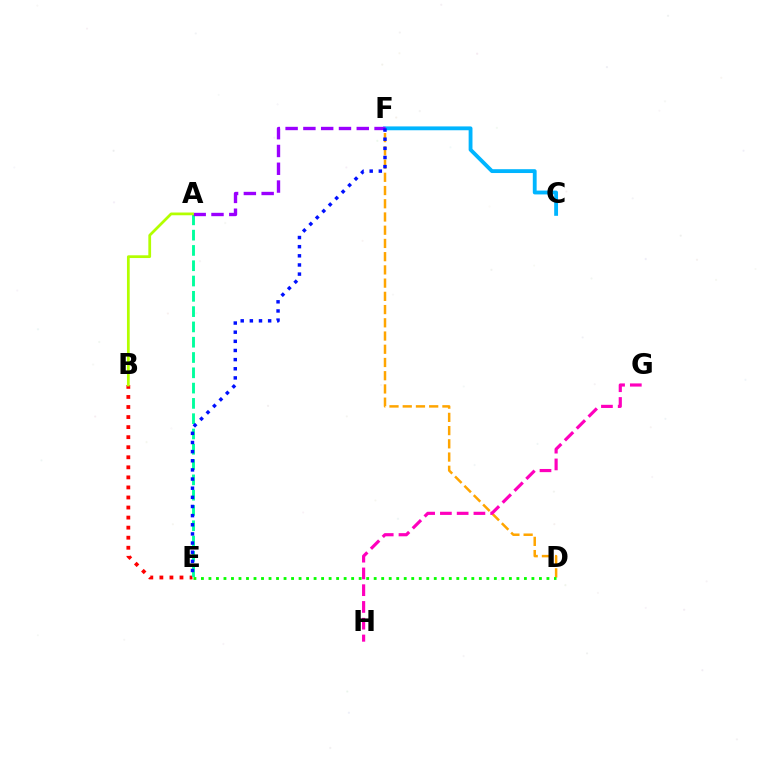{('D', 'F'): [{'color': '#ffa500', 'line_style': 'dashed', 'thickness': 1.8}], ('D', 'E'): [{'color': '#08ff00', 'line_style': 'dotted', 'thickness': 2.04}], ('B', 'E'): [{'color': '#ff0000', 'line_style': 'dotted', 'thickness': 2.73}], ('A', 'E'): [{'color': '#00ff9d', 'line_style': 'dashed', 'thickness': 2.08}], ('C', 'F'): [{'color': '#00b5ff', 'line_style': 'solid', 'thickness': 2.77}], ('A', 'F'): [{'color': '#9b00ff', 'line_style': 'dashed', 'thickness': 2.42}], ('G', 'H'): [{'color': '#ff00bd', 'line_style': 'dashed', 'thickness': 2.28}], ('E', 'F'): [{'color': '#0010ff', 'line_style': 'dotted', 'thickness': 2.48}], ('A', 'B'): [{'color': '#b3ff00', 'line_style': 'solid', 'thickness': 1.98}]}